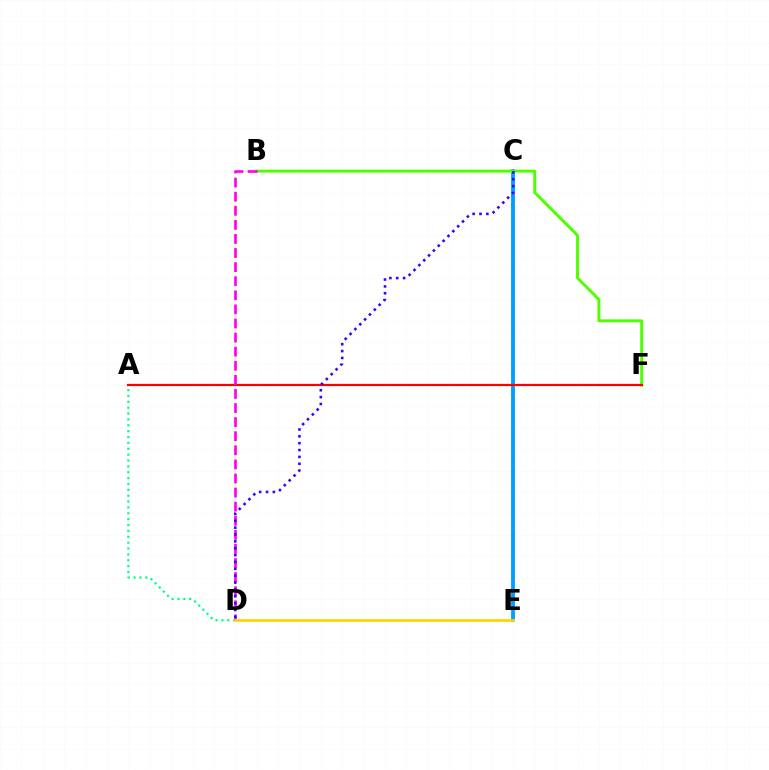{('C', 'E'): [{'color': '#009eff', 'line_style': 'solid', 'thickness': 2.77}], ('B', 'F'): [{'color': '#4fff00', 'line_style': 'solid', 'thickness': 2.11}], ('A', 'D'): [{'color': '#00ff86', 'line_style': 'dotted', 'thickness': 1.59}], ('A', 'F'): [{'color': '#ff0000', 'line_style': 'solid', 'thickness': 1.59}], ('B', 'D'): [{'color': '#ff00ed', 'line_style': 'dashed', 'thickness': 1.91}], ('C', 'D'): [{'color': '#3700ff', 'line_style': 'dotted', 'thickness': 1.87}], ('D', 'E'): [{'color': '#ffd500', 'line_style': 'solid', 'thickness': 1.97}]}